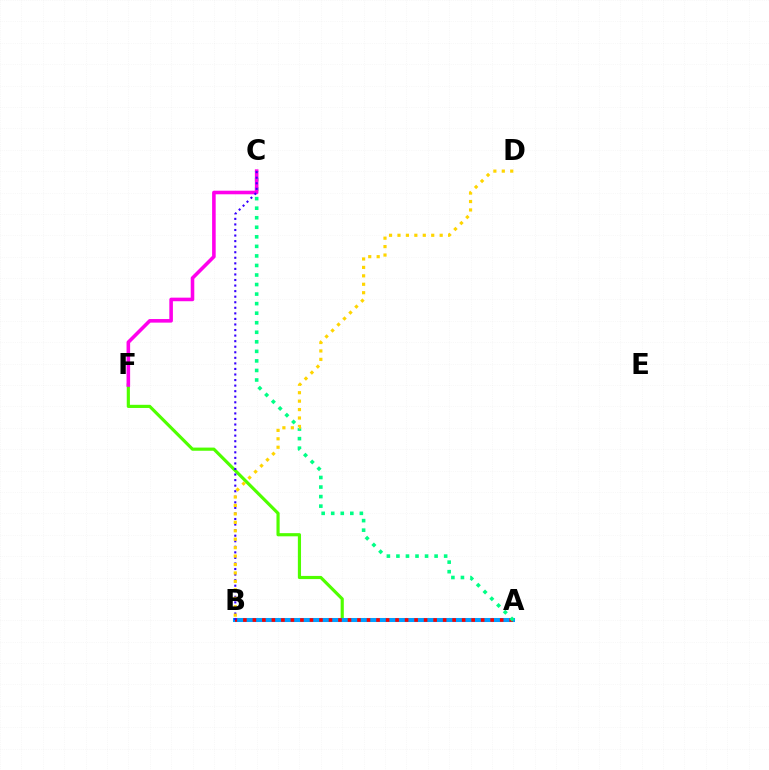{('A', 'F'): [{'color': '#4fff00', 'line_style': 'solid', 'thickness': 2.28}], ('A', 'B'): [{'color': '#009eff', 'line_style': 'solid', 'thickness': 2.91}, {'color': '#ff0000', 'line_style': 'dotted', 'thickness': 2.58}], ('A', 'C'): [{'color': '#00ff86', 'line_style': 'dotted', 'thickness': 2.59}], ('C', 'F'): [{'color': '#ff00ed', 'line_style': 'solid', 'thickness': 2.58}], ('B', 'C'): [{'color': '#3700ff', 'line_style': 'dotted', 'thickness': 1.51}], ('B', 'D'): [{'color': '#ffd500', 'line_style': 'dotted', 'thickness': 2.29}]}